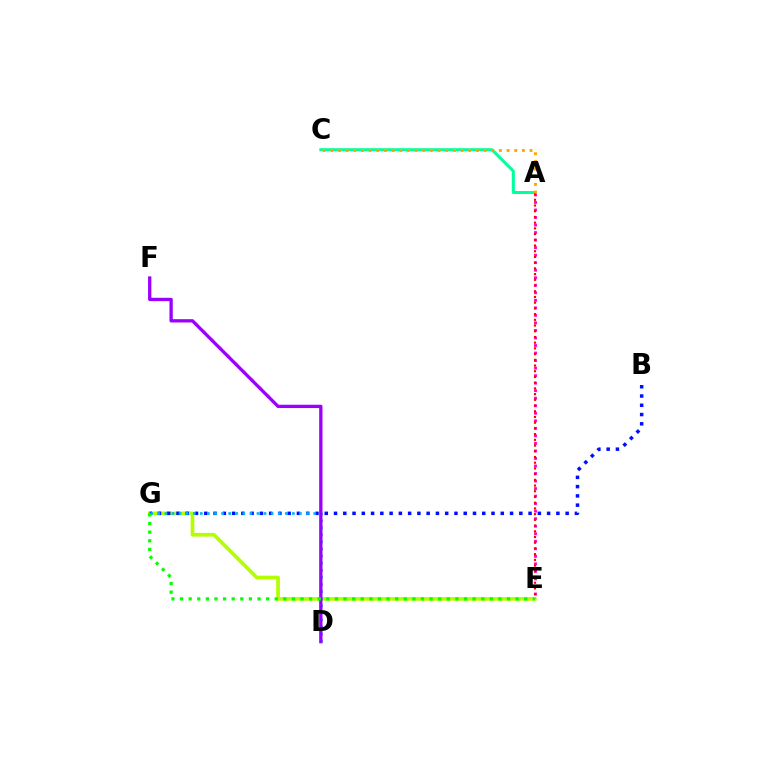{('A', 'E'): [{'color': '#ff00bd', 'line_style': 'dotted', 'thickness': 2.05}, {'color': '#ff0000', 'line_style': 'dotted', 'thickness': 1.55}], ('E', 'G'): [{'color': '#b3ff00', 'line_style': 'solid', 'thickness': 2.66}, {'color': '#08ff00', 'line_style': 'dotted', 'thickness': 2.34}], ('A', 'C'): [{'color': '#00ff9d', 'line_style': 'solid', 'thickness': 2.18}, {'color': '#ffa500', 'line_style': 'dotted', 'thickness': 2.08}], ('B', 'G'): [{'color': '#0010ff', 'line_style': 'dotted', 'thickness': 2.52}], ('D', 'G'): [{'color': '#00b5ff', 'line_style': 'dotted', 'thickness': 1.92}], ('D', 'F'): [{'color': '#9b00ff', 'line_style': 'solid', 'thickness': 2.39}]}